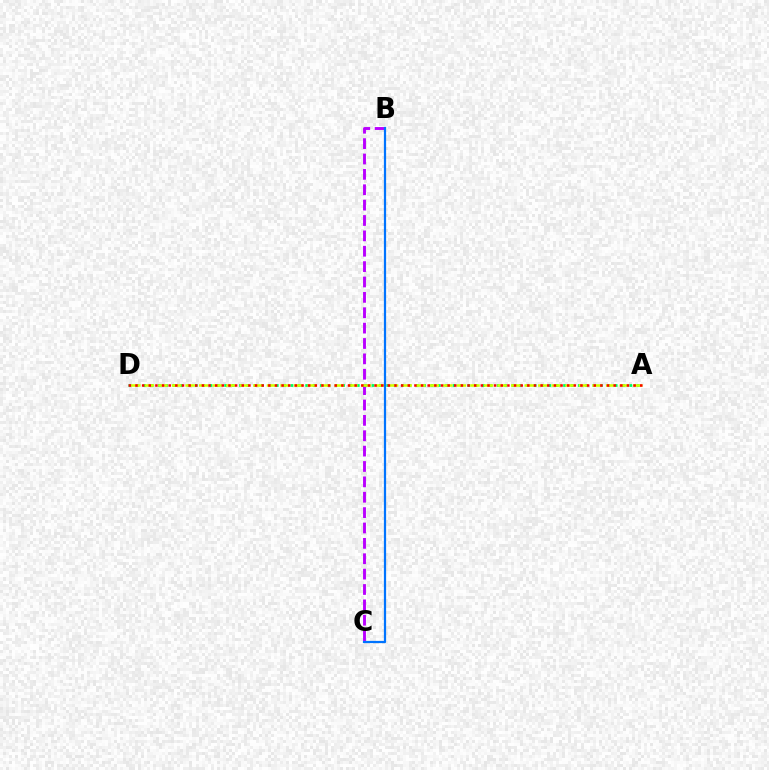{('B', 'C'): [{'color': '#b900ff', 'line_style': 'dashed', 'thickness': 2.09}, {'color': '#0074ff', 'line_style': 'solid', 'thickness': 1.61}], ('A', 'D'): [{'color': '#00ff5c', 'line_style': 'dotted', 'thickness': 2.0}, {'color': '#d1ff00', 'line_style': 'dashed', 'thickness': 1.84}, {'color': '#ff0000', 'line_style': 'dotted', 'thickness': 1.8}]}